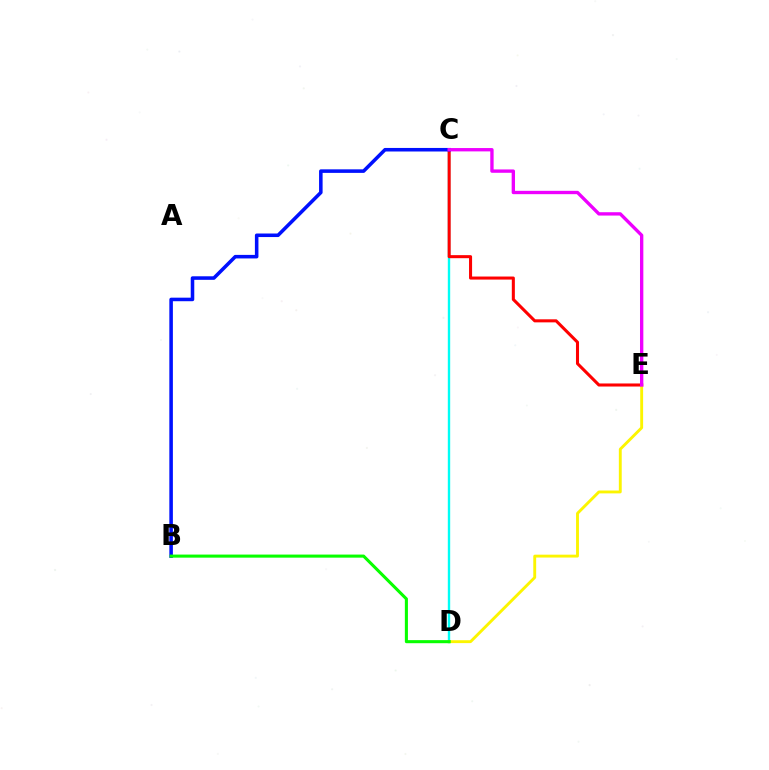{('C', 'D'): [{'color': '#00fff6', 'line_style': 'solid', 'thickness': 1.71}], ('C', 'E'): [{'color': '#ff0000', 'line_style': 'solid', 'thickness': 2.2}, {'color': '#ee00ff', 'line_style': 'solid', 'thickness': 2.41}], ('B', 'C'): [{'color': '#0010ff', 'line_style': 'solid', 'thickness': 2.55}], ('D', 'E'): [{'color': '#fcf500', 'line_style': 'solid', 'thickness': 2.07}], ('B', 'D'): [{'color': '#08ff00', 'line_style': 'solid', 'thickness': 2.21}]}